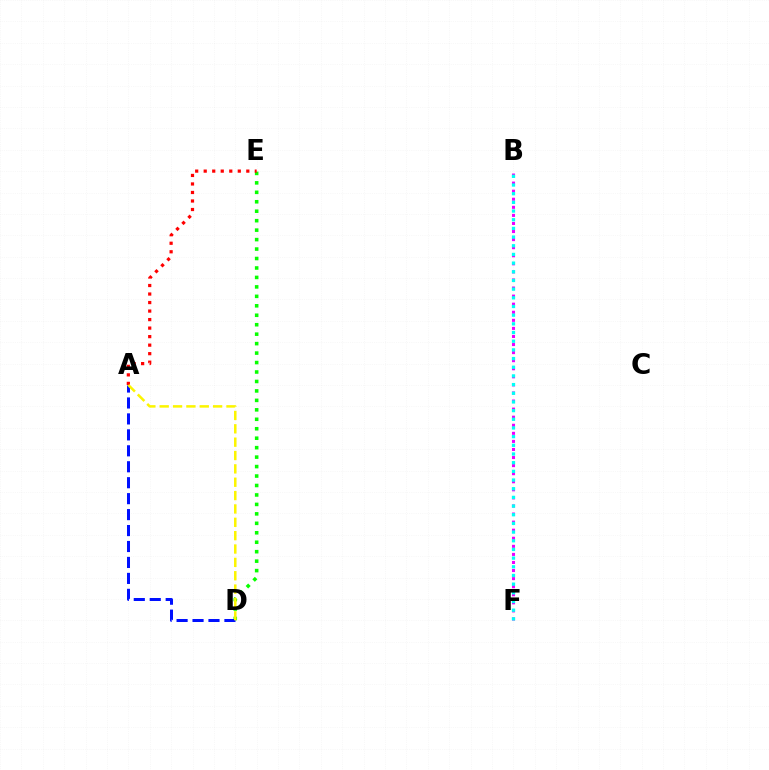{('D', 'E'): [{'color': '#08ff00', 'line_style': 'dotted', 'thickness': 2.57}], ('B', 'F'): [{'color': '#ee00ff', 'line_style': 'dotted', 'thickness': 2.19}, {'color': '#00fff6', 'line_style': 'dotted', 'thickness': 2.36}], ('A', 'D'): [{'color': '#0010ff', 'line_style': 'dashed', 'thickness': 2.17}, {'color': '#fcf500', 'line_style': 'dashed', 'thickness': 1.81}], ('A', 'E'): [{'color': '#ff0000', 'line_style': 'dotted', 'thickness': 2.31}]}